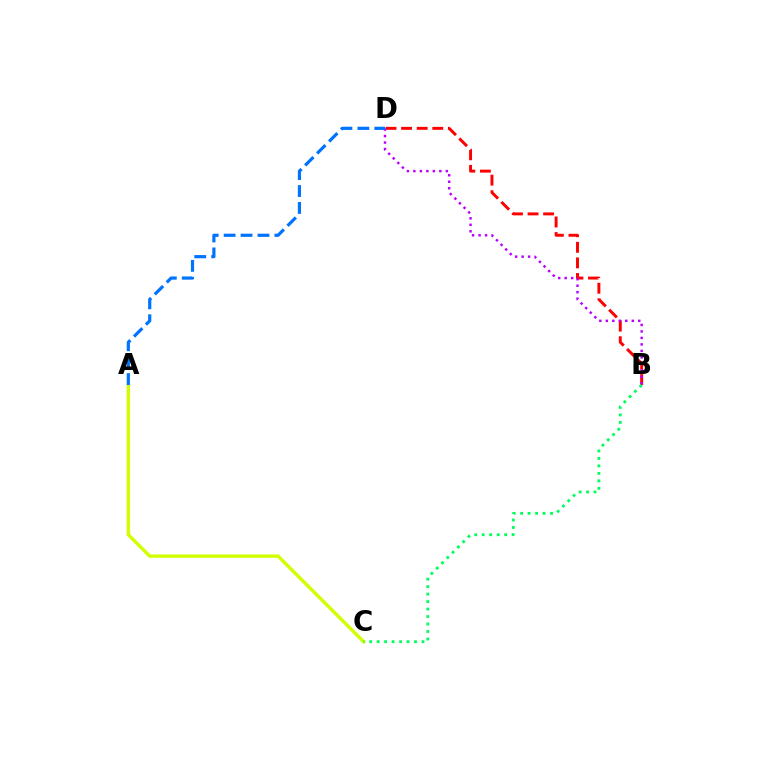{('A', 'C'): [{'color': '#d1ff00', 'line_style': 'solid', 'thickness': 2.45}], ('B', 'D'): [{'color': '#ff0000', 'line_style': 'dashed', 'thickness': 2.12}, {'color': '#b900ff', 'line_style': 'dotted', 'thickness': 1.76}], ('B', 'C'): [{'color': '#00ff5c', 'line_style': 'dotted', 'thickness': 2.03}], ('A', 'D'): [{'color': '#0074ff', 'line_style': 'dashed', 'thickness': 2.3}]}